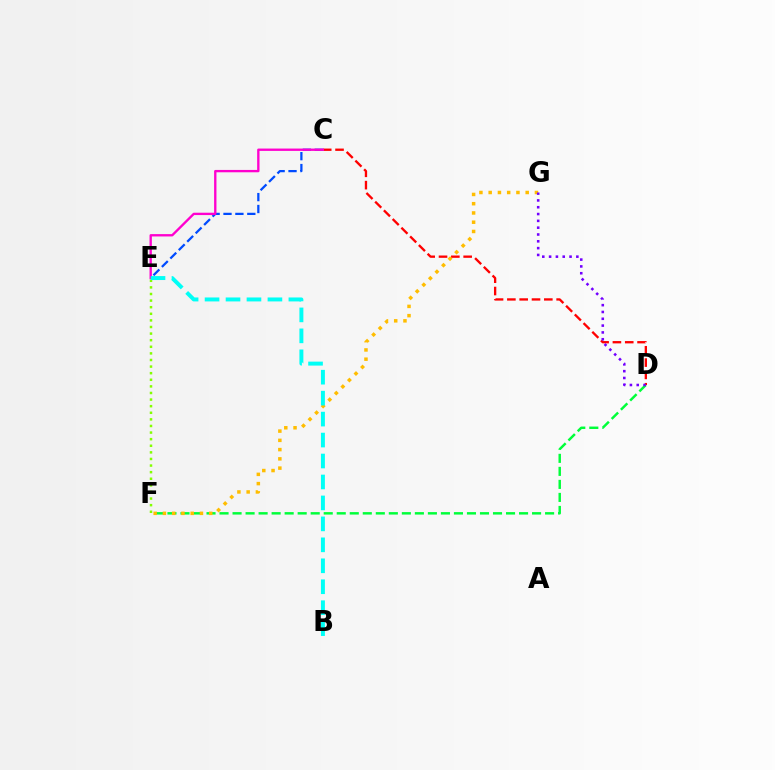{('C', 'E'): [{'color': '#004bff', 'line_style': 'dashed', 'thickness': 1.62}, {'color': '#ff00cf', 'line_style': 'solid', 'thickness': 1.69}], ('D', 'F'): [{'color': '#00ff39', 'line_style': 'dashed', 'thickness': 1.77}], ('C', 'D'): [{'color': '#ff0000', 'line_style': 'dashed', 'thickness': 1.67}], ('F', 'G'): [{'color': '#ffbd00', 'line_style': 'dotted', 'thickness': 2.51}], ('D', 'G'): [{'color': '#7200ff', 'line_style': 'dotted', 'thickness': 1.85}], ('E', 'F'): [{'color': '#84ff00', 'line_style': 'dotted', 'thickness': 1.79}], ('B', 'E'): [{'color': '#00fff6', 'line_style': 'dashed', 'thickness': 2.85}]}